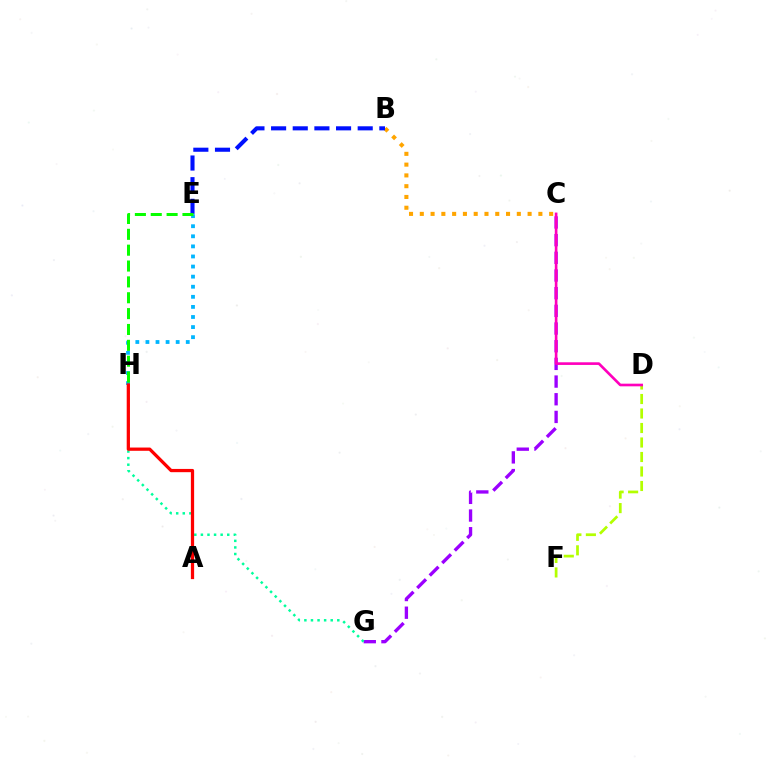{('C', 'G'): [{'color': '#9b00ff', 'line_style': 'dashed', 'thickness': 2.4}], ('B', 'C'): [{'color': '#ffa500', 'line_style': 'dotted', 'thickness': 2.93}], ('G', 'H'): [{'color': '#00ff9d', 'line_style': 'dotted', 'thickness': 1.79}], ('B', 'E'): [{'color': '#0010ff', 'line_style': 'dashed', 'thickness': 2.94}], ('E', 'H'): [{'color': '#00b5ff', 'line_style': 'dotted', 'thickness': 2.74}, {'color': '#08ff00', 'line_style': 'dashed', 'thickness': 2.15}], ('D', 'F'): [{'color': '#b3ff00', 'line_style': 'dashed', 'thickness': 1.97}], ('C', 'D'): [{'color': '#ff00bd', 'line_style': 'solid', 'thickness': 1.91}], ('A', 'H'): [{'color': '#ff0000', 'line_style': 'solid', 'thickness': 2.34}]}